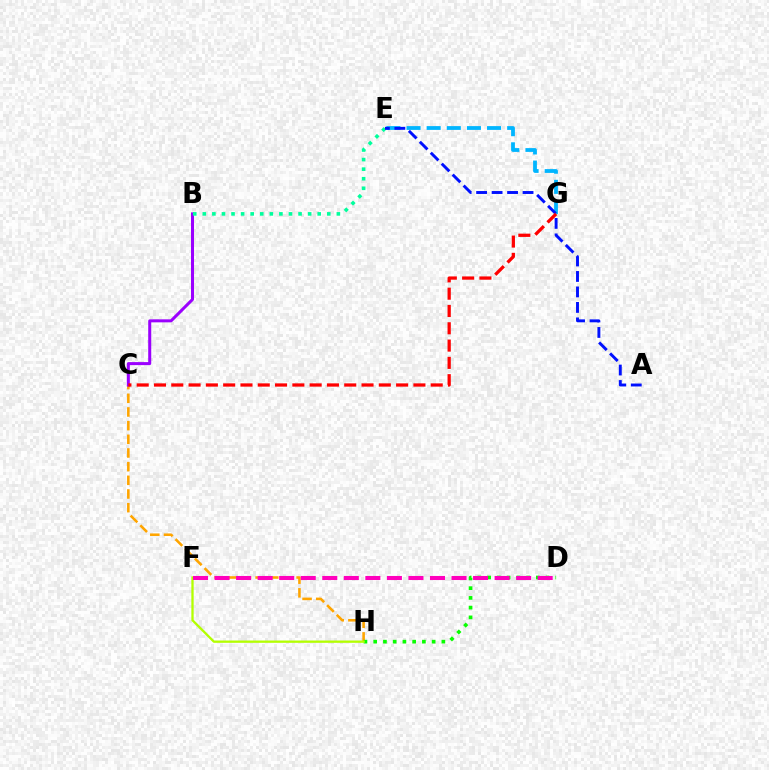{('C', 'H'): [{'color': '#ffa500', 'line_style': 'dashed', 'thickness': 1.86}], ('D', 'H'): [{'color': '#08ff00', 'line_style': 'dotted', 'thickness': 2.65}], ('E', 'G'): [{'color': '#00b5ff', 'line_style': 'dashed', 'thickness': 2.73}], ('B', 'C'): [{'color': '#9b00ff', 'line_style': 'solid', 'thickness': 2.18}], ('B', 'E'): [{'color': '#00ff9d', 'line_style': 'dotted', 'thickness': 2.6}], ('A', 'E'): [{'color': '#0010ff', 'line_style': 'dashed', 'thickness': 2.1}], ('F', 'H'): [{'color': '#b3ff00', 'line_style': 'solid', 'thickness': 1.66}], ('C', 'G'): [{'color': '#ff0000', 'line_style': 'dashed', 'thickness': 2.35}], ('D', 'F'): [{'color': '#ff00bd', 'line_style': 'dashed', 'thickness': 2.93}]}